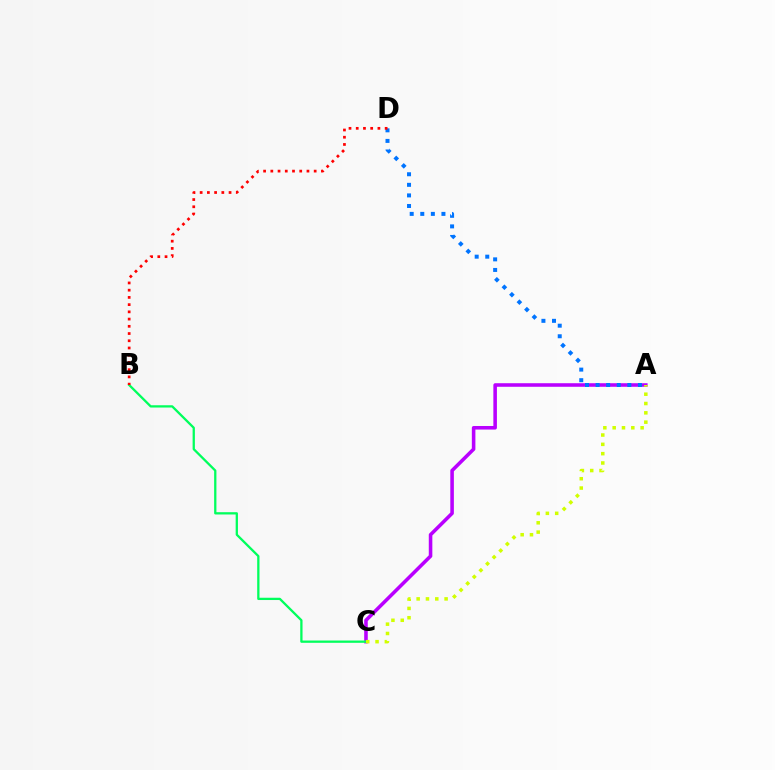{('A', 'C'): [{'color': '#b900ff', 'line_style': 'solid', 'thickness': 2.56}, {'color': '#d1ff00', 'line_style': 'dotted', 'thickness': 2.53}], ('B', 'C'): [{'color': '#00ff5c', 'line_style': 'solid', 'thickness': 1.64}], ('A', 'D'): [{'color': '#0074ff', 'line_style': 'dotted', 'thickness': 2.87}], ('B', 'D'): [{'color': '#ff0000', 'line_style': 'dotted', 'thickness': 1.96}]}